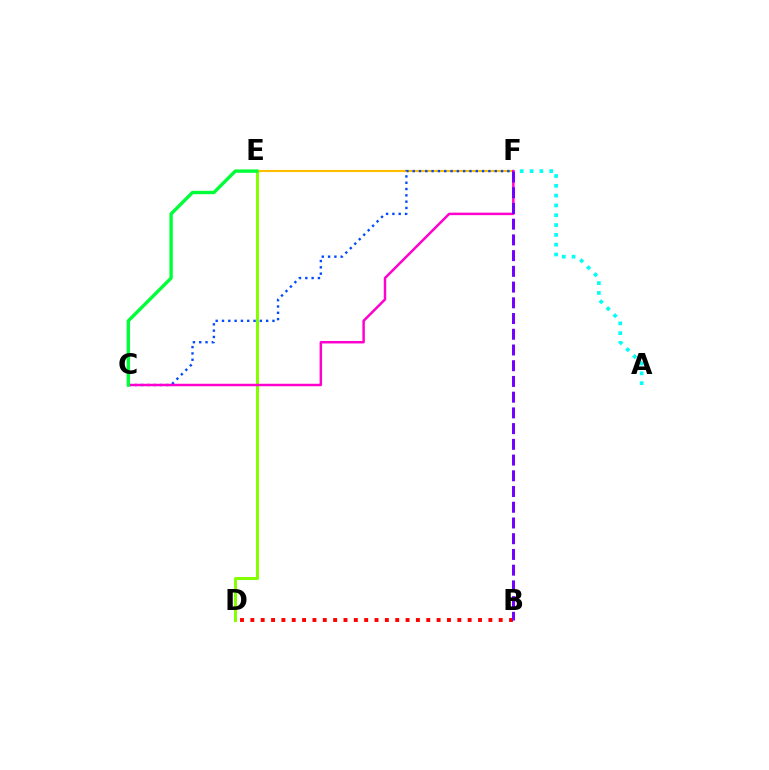{('B', 'D'): [{'color': '#ff0000', 'line_style': 'dotted', 'thickness': 2.81}], ('E', 'F'): [{'color': '#ffbd00', 'line_style': 'solid', 'thickness': 1.54}], ('A', 'F'): [{'color': '#00fff6', 'line_style': 'dotted', 'thickness': 2.67}], ('C', 'F'): [{'color': '#004bff', 'line_style': 'dotted', 'thickness': 1.71}, {'color': '#ff00cf', 'line_style': 'solid', 'thickness': 1.79}], ('D', 'E'): [{'color': '#84ff00', 'line_style': 'solid', 'thickness': 2.17}], ('B', 'F'): [{'color': '#7200ff', 'line_style': 'dashed', 'thickness': 2.14}], ('C', 'E'): [{'color': '#00ff39', 'line_style': 'solid', 'thickness': 2.43}]}